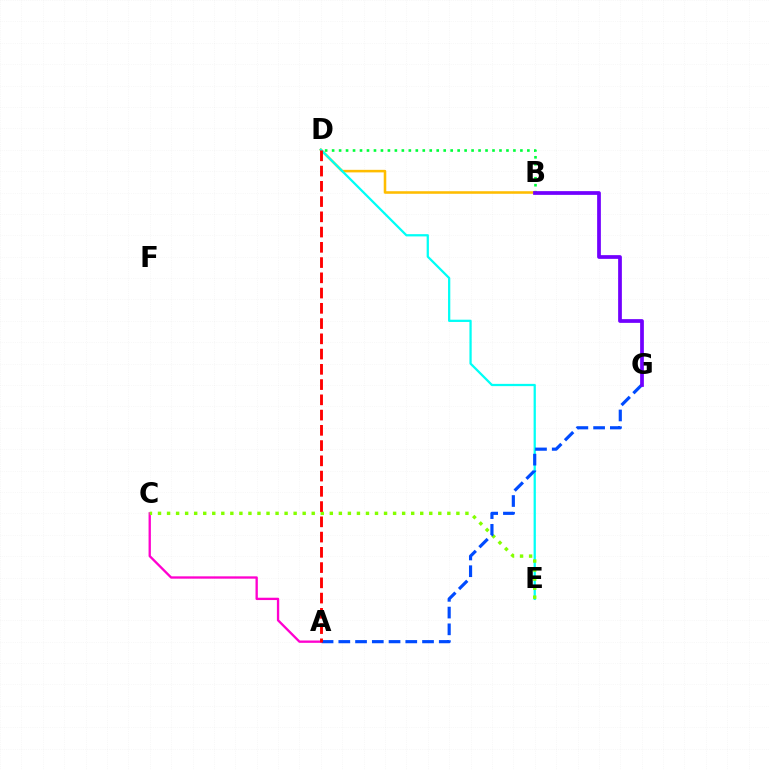{('B', 'D'): [{'color': '#00ff39', 'line_style': 'dotted', 'thickness': 1.89}, {'color': '#ffbd00', 'line_style': 'solid', 'thickness': 1.84}], ('A', 'C'): [{'color': '#ff00cf', 'line_style': 'solid', 'thickness': 1.68}], ('D', 'E'): [{'color': '#00fff6', 'line_style': 'solid', 'thickness': 1.63}], ('C', 'E'): [{'color': '#84ff00', 'line_style': 'dotted', 'thickness': 2.46}], ('A', 'G'): [{'color': '#004bff', 'line_style': 'dashed', 'thickness': 2.27}], ('B', 'G'): [{'color': '#7200ff', 'line_style': 'solid', 'thickness': 2.69}], ('A', 'D'): [{'color': '#ff0000', 'line_style': 'dashed', 'thickness': 2.07}]}